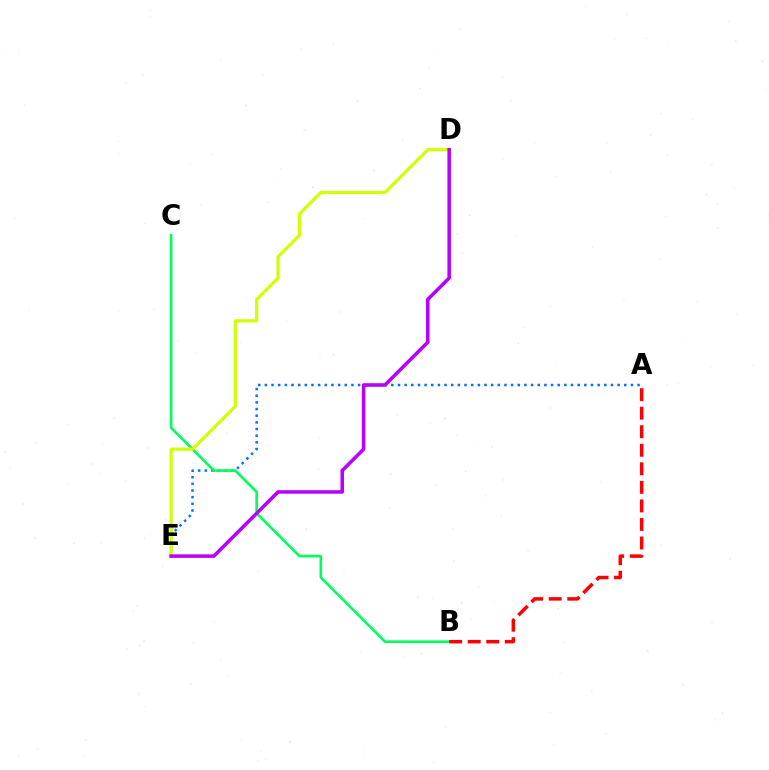{('A', 'E'): [{'color': '#0074ff', 'line_style': 'dotted', 'thickness': 1.81}], ('B', 'C'): [{'color': '#00ff5c', 'line_style': 'solid', 'thickness': 1.89}], ('D', 'E'): [{'color': '#d1ff00', 'line_style': 'solid', 'thickness': 2.29}, {'color': '#b900ff', 'line_style': 'solid', 'thickness': 2.55}], ('A', 'B'): [{'color': '#ff0000', 'line_style': 'dashed', 'thickness': 2.52}]}